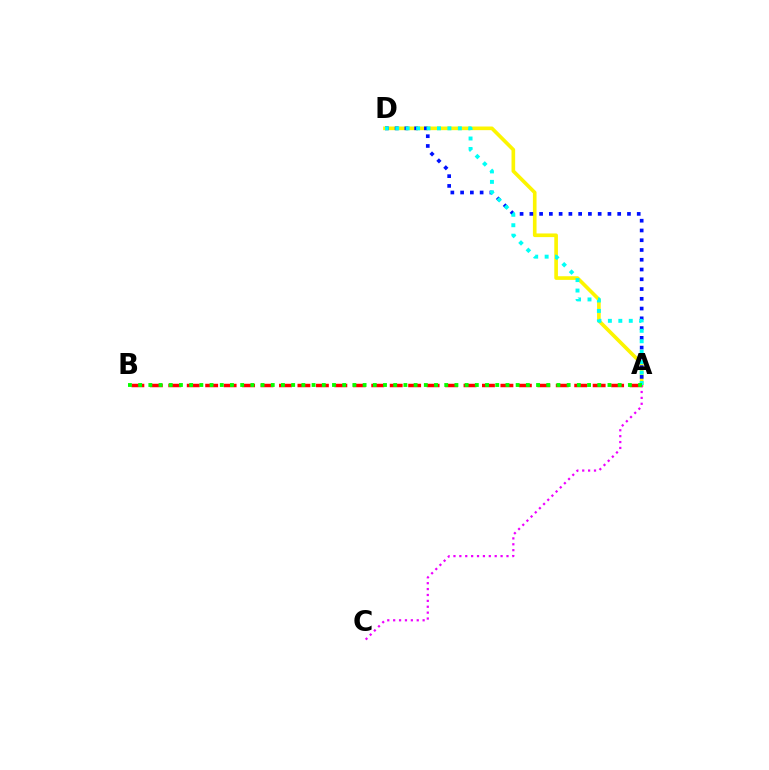{('A', 'D'): [{'color': '#fcf500', 'line_style': 'solid', 'thickness': 2.62}, {'color': '#0010ff', 'line_style': 'dotted', 'thickness': 2.65}, {'color': '#00fff6', 'line_style': 'dotted', 'thickness': 2.84}], ('A', 'B'): [{'color': '#ff0000', 'line_style': 'dashed', 'thickness': 2.51}, {'color': '#08ff00', 'line_style': 'dotted', 'thickness': 2.77}], ('A', 'C'): [{'color': '#ee00ff', 'line_style': 'dotted', 'thickness': 1.6}]}